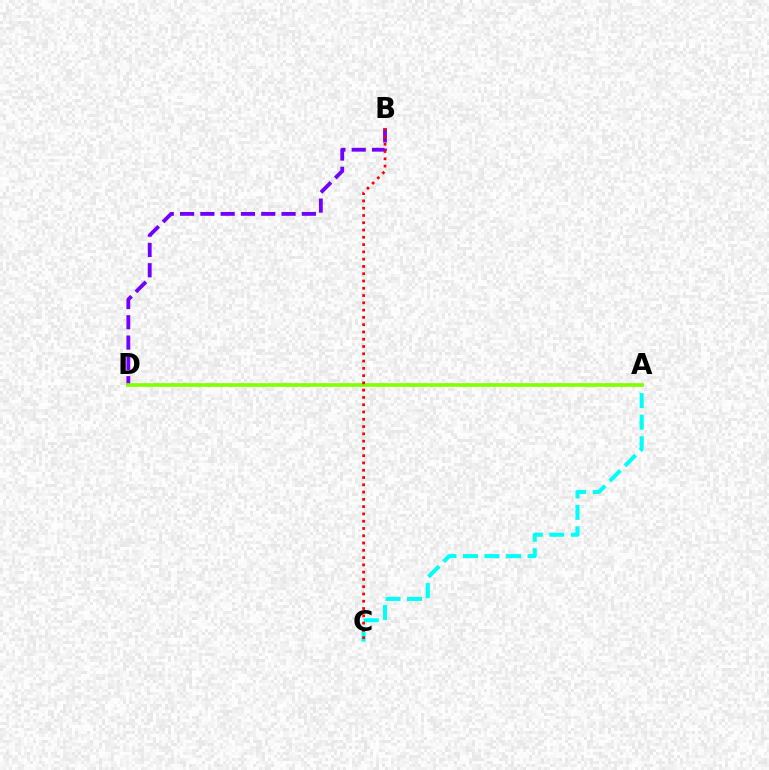{('B', 'D'): [{'color': '#7200ff', 'line_style': 'dashed', 'thickness': 2.76}], ('A', 'C'): [{'color': '#00fff6', 'line_style': 'dashed', 'thickness': 2.93}], ('A', 'D'): [{'color': '#84ff00', 'line_style': 'solid', 'thickness': 2.64}], ('B', 'C'): [{'color': '#ff0000', 'line_style': 'dotted', 'thickness': 1.98}]}